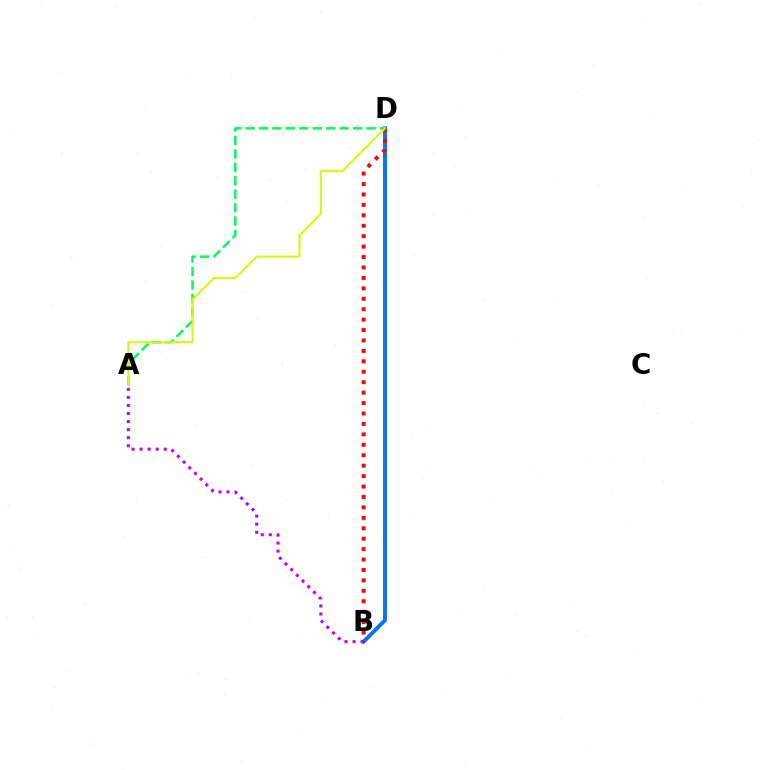{('B', 'D'): [{'color': '#0074ff', 'line_style': 'solid', 'thickness': 2.82}, {'color': '#ff0000', 'line_style': 'dotted', 'thickness': 2.83}], ('A', 'D'): [{'color': '#00ff5c', 'line_style': 'dashed', 'thickness': 1.83}, {'color': '#d1ff00', 'line_style': 'solid', 'thickness': 1.52}], ('A', 'B'): [{'color': '#b900ff', 'line_style': 'dotted', 'thickness': 2.19}]}